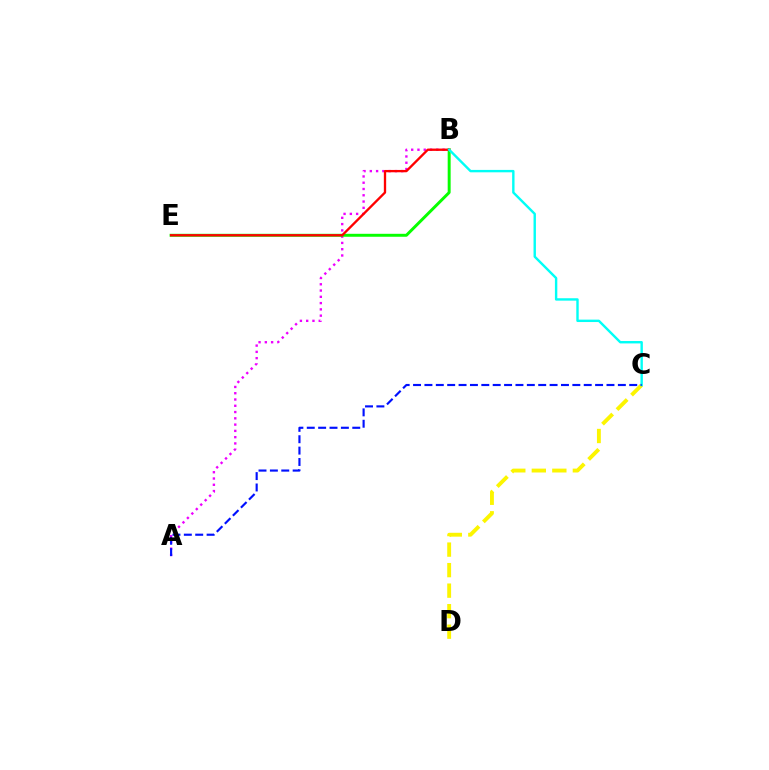{('C', 'D'): [{'color': '#fcf500', 'line_style': 'dashed', 'thickness': 2.79}], ('A', 'B'): [{'color': '#ee00ff', 'line_style': 'dotted', 'thickness': 1.71}], ('B', 'E'): [{'color': '#08ff00', 'line_style': 'solid', 'thickness': 2.13}, {'color': '#ff0000', 'line_style': 'solid', 'thickness': 1.68}], ('B', 'C'): [{'color': '#00fff6', 'line_style': 'solid', 'thickness': 1.73}], ('A', 'C'): [{'color': '#0010ff', 'line_style': 'dashed', 'thickness': 1.55}]}